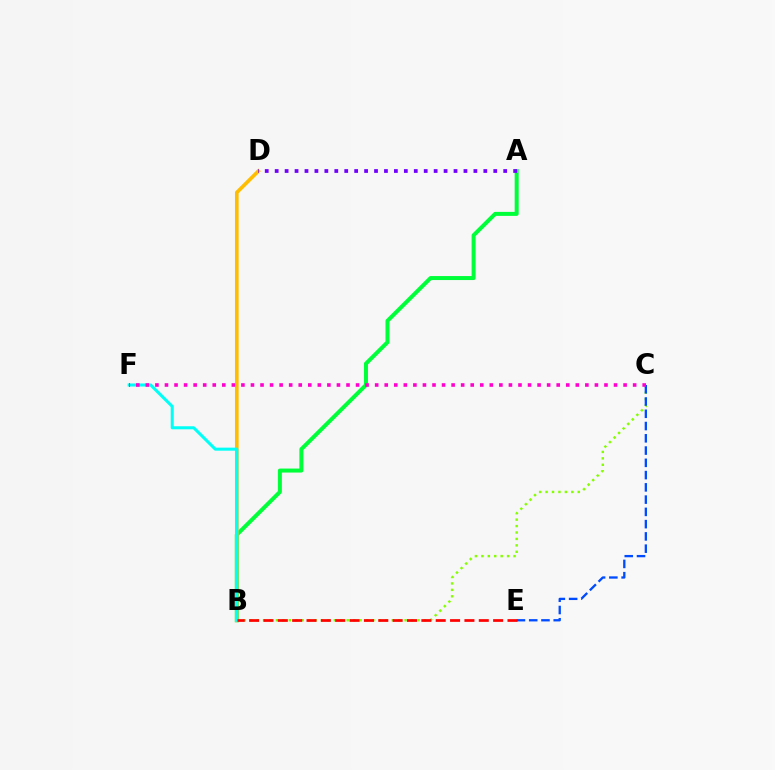{('A', 'B'): [{'color': '#00ff39', 'line_style': 'solid', 'thickness': 2.88}], ('B', 'D'): [{'color': '#ffbd00', 'line_style': 'solid', 'thickness': 2.63}], ('B', 'C'): [{'color': '#84ff00', 'line_style': 'dotted', 'thickness': 1.75}], ('C', 'E'): [{'color': '#004bff', 'line_style': 'dashed', 'thickness': 1.67}], ('A', 'D'): [{'color': '#7200ff', 'line_style': 'dotted', 'thickness': 2.7}], ('B', 'F'): [{'color': '#00fff6', 'line_style': 'solid', 'thickness': 2.19}], ('B', 'E'): [{'color': '#ff0000', 'line_style': 'dashed', 'thickness': 1.95}], ('C', 'F'): [{'color': '#ff00cf', 'line_style': 'dotted', 'thickness': 2.6}]}